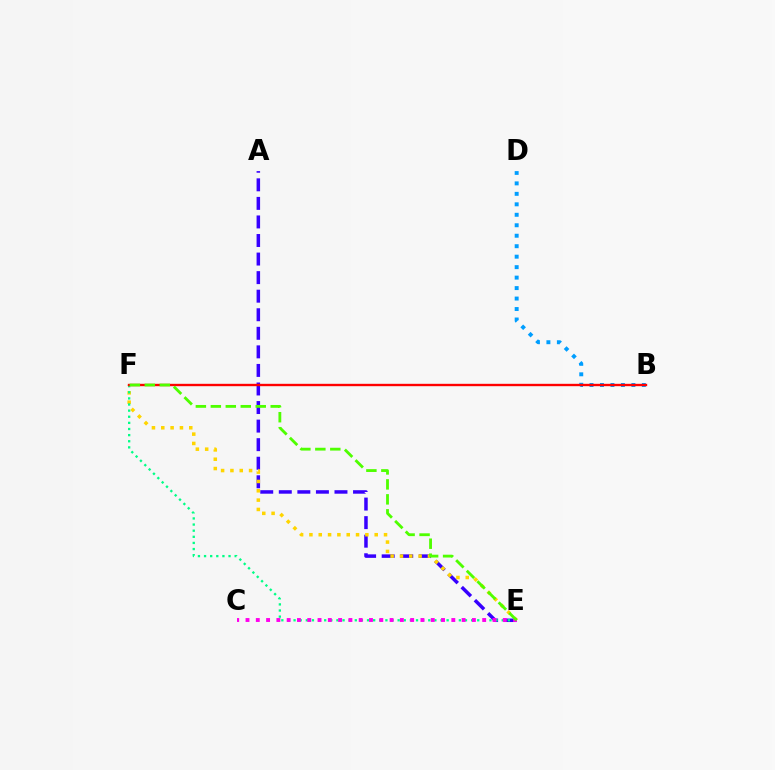{('A', 'E'): [{'color': '#3700ff', 'line_style': 'dashed', 'thickness': 2.52}], ('B', 'D'): [{'color': '#009eff', 'line_style': 'dotted', 'thickness': 2.85}], ('E', 'F'): [{'color': '#ffd500', 'line_style': 'dotted', 'thickness': 2.53}, {'color': '#00ff86', 'line_style': 'dotted', 'thickness': 1.66}, {'color': '#4fff00', 'line_style': 'dashed', 'thickness': 2.03}], ('C', 'E'): [{'color': '#ff00ed', 'line_style': 'dotted', 'thickness': 2.8}], ('B', 'F'): [{'color': '#ff0000', 'line_style': 'solid', 'thickness': 1.71}]}